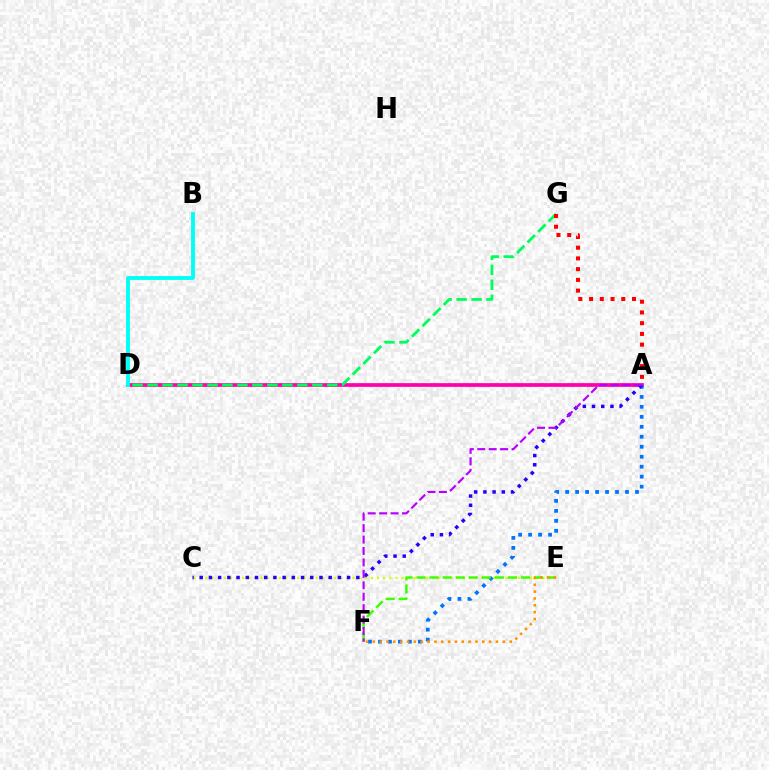{('A', 'D'): [{'color': '#ff00ac', 'line_style': 'solid', 'thickness': 2.69}], ('C', 'E'): [{'color': '#d1ff00', 'line_style': 'dotted', 'thickness': 1.66}], ('D', 'G'): [{'color': '#00ff5c', 'line_style': 'dashed', 'thickness': 2.03}], ('A', 'F'): [{'color': '#0074ff', 'line_style': 'dotted', 'thickness': 2.71}, {'color': '#b900ff', 'line_style': 'dashed', 'thickness': 1.55}], ('A', 'C'): [{'color': '#2500ff', 'line_style': 'dotted', 'thickness': 2.5}], ('A', 'G'): [{'color': '#ff0000', 'line_style': 'dotted', 'thickness': 2.92}], ('E', 'F'): [{'color': '#3dff00', 'line_style': 'dashed', 'thickness': 1.77}, {'color': '#ff9400', 'line_style': 'dotted', 'thickness': 1.86}], ('B', 'D'): [{'color': '#00fff6', 'line_style': 'solid', 'thickness': 2.79}]}